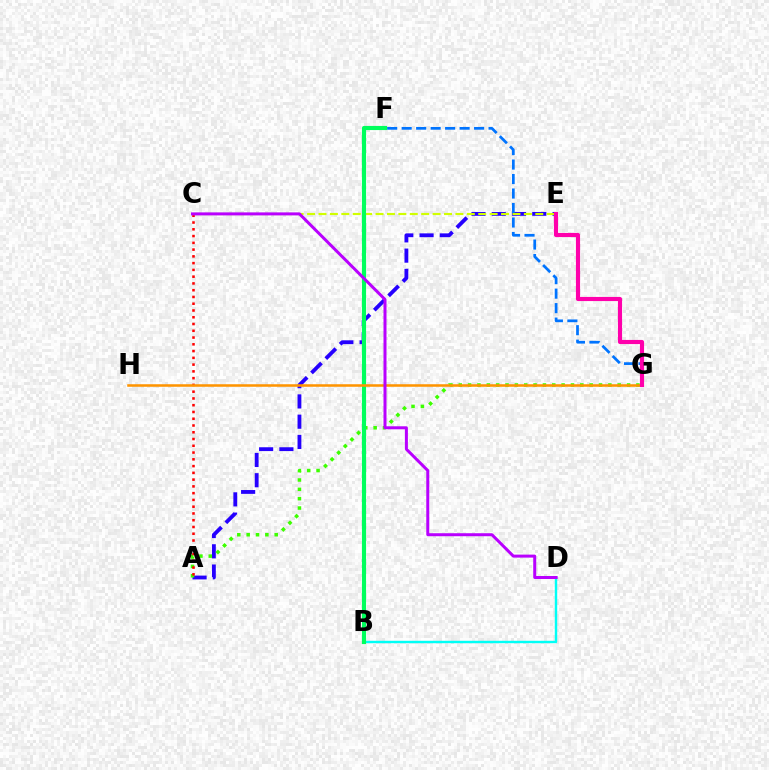{('A', 'E'): [{'color': '#2500ff', 'line_style': 'dashed', 'thickness': 2.75}], ('B', 'D'): [{'color': '#00fff6', 'line_style': 'solid', 'thickness': 1.74}], ('A', 'G'): [{'color': '#3dff00', 'line_style': 'dotted', 'thickness': 2.54}], ('C', 'E'): [{'color': '#d1ff00', 'line_style': 'dashed', 'thickness': 1.55}], ('F', 'G'): [{'color': '#0074ff', 'line_style': 'dashed', 'thickness': 1.97}], ('B', 'F'): [{'color': '#00ff5c', 'line_style': 'solid', 'thickness': 2.98}], ('A', 'C'): [{'color': '#ff0000', 'line_style': 'dotted', 'thickness': 1.84}], ('G', 'H'): [{'color': '#ff9400', 'line_style': 'solid', 'thickness': 1.83}], ('C', 'D'): [{'color': '#b900ff', 'line_style': 'solid', 'thickness': 2.16}], ('E', 'G'): [{'color': '#ff00ac', 'line_style': 'solid', 'thickness': 2.97}]}